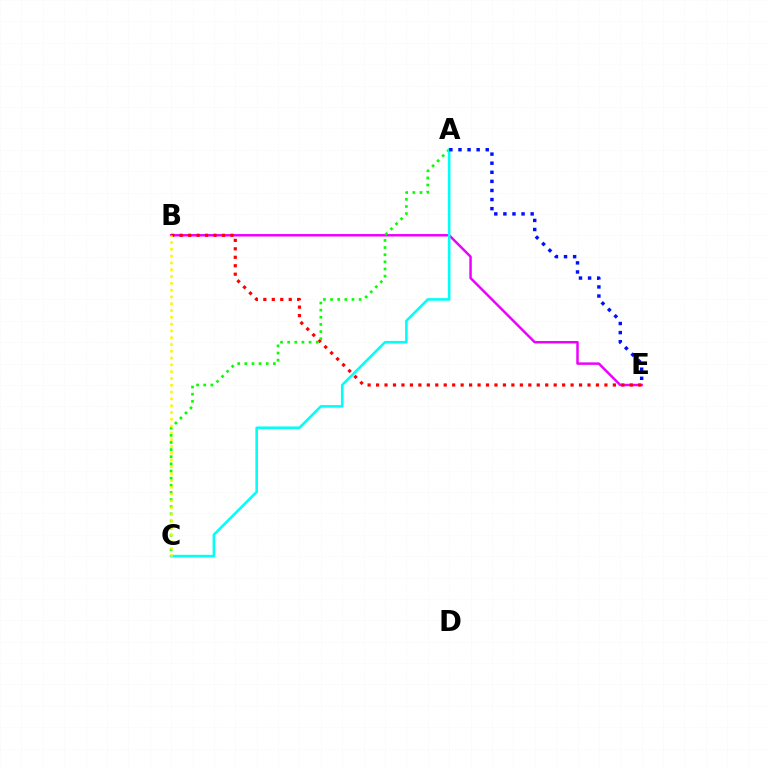{('B', 'E'): [{'color': '#ee00ff', 'line_style': 'solid', 'thickness': 1.78}, {'color': '#ff0000', 'line_style': 'dotted', 'thickness': 2.3}], ('A', 'C'): [{'color': '#08ff00', 'line_style': 'dotted', 'thickness': 1.94}, {'color': '#00fff6', 'line_style': 'solid', 'thickness': 1.88}], ('A', 'E'): [{'color': '#0010ff', 'line_style': 'dotted', 'thickness': 2.47}], ('B', 'C'): [{'color': '#fcf500', 'line_style': 'dotted', 'thickness': 1.85}]}